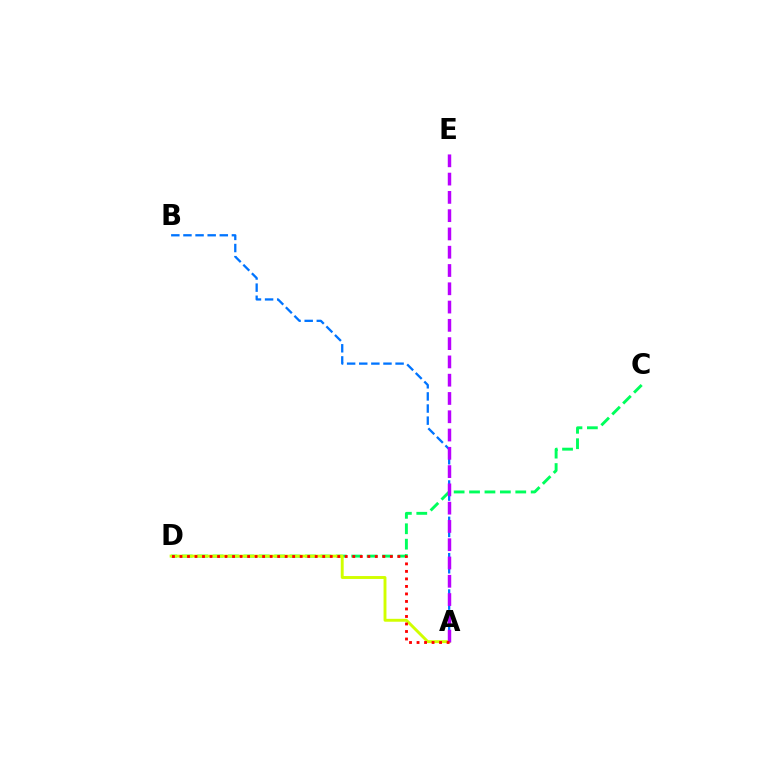{('C', 'D'): [{'color': '#00ff5c', 'line_style': 'dashed', 'thickness': 2.09}], ('A', 'B'): [{'color': '#0074ff', 'line_style': 'dashed', 'thickness': 1.65}], ('A', 'D'): [{'color': '#d1ff00', 'line_style': 'solid', 'thickness': 2.09}, {'color': '#ff0000', 'line_style': 'dotted', 'thickness': 2.04}], ('A', 'E'): [{'color': '#b900ff', 'line_style': 'dashed', 'thickness': 2.48}]}